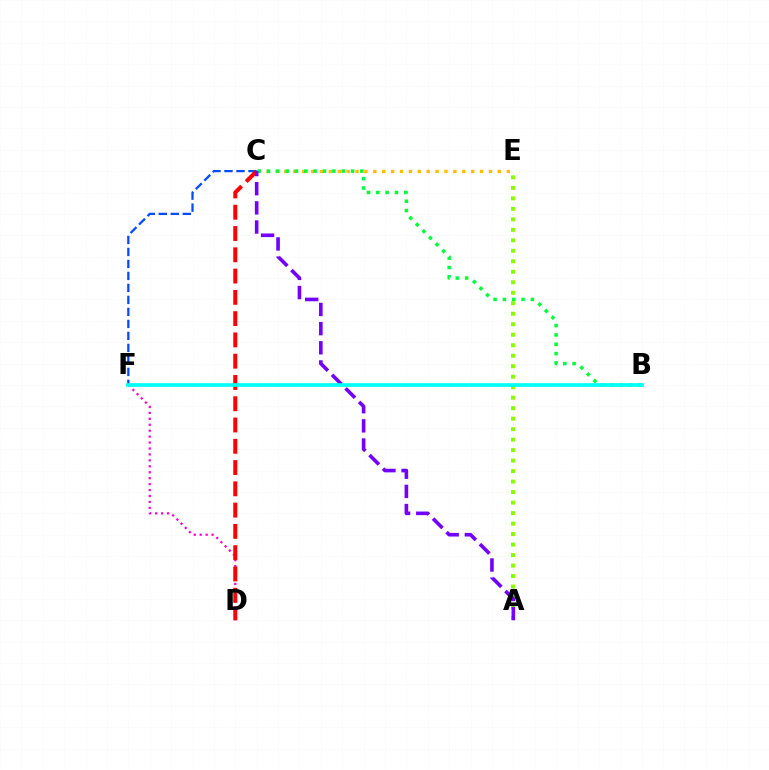{('D', 'F'): [{'color': '#ff00cf', 'line_style': 'dotted', 'thickness': 1.61}], ('C', 'F'): [{'color': '#004bff', 'line_style': 'dashed', 'thickness': 1.63}], ('A', 'E'): [{'color': '#84ff00', 'line_style': 'dotted', 'thickness': 2.85}], ('C', 'D'): [{'color': '#ff0000', 'line_style': 'dashed', 'thickness': 2.89}], ('C', 'E'): [{'color': '#ffbd00', 'line_style': 'dotted', 'thickness': 2.42}], ('B', 'C'): [{'color': '#00ff39', 'line_style': 'dotted', 'thickness': 2.54}], ('A', 'C'): [{'color': '#7200ff', 'line_style': 'dashed', 'thickness': 2.6}], ('B', 'F'): [{'color': '#00fff6', 'line_style': 'solid', 'thickness': 2.64}]}